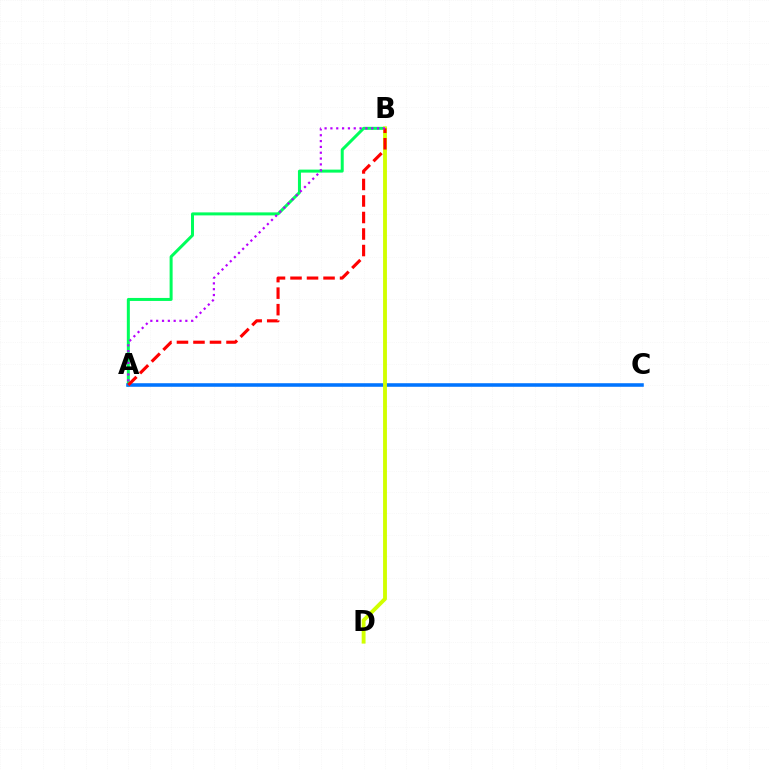{('A', 'B'): [{'color': '#00ff5c', 'line_style': 'solid', 'thickness': 2.16}, {'color': '#ff0000', 'line_style': 'dashed', 'thickness': 2.24}, {'color': '#b900ff', 'line_style': 'dotted', 'thickness': 1.58}], ('A', 'C'): [{'color': '#0074ff', 'line_style': 'solid', 'thickness': 2.56}], ('B', 'D'): [{'color': '#d1ff00', 'line_style': 'solid', 'thickness': 2.78}]}